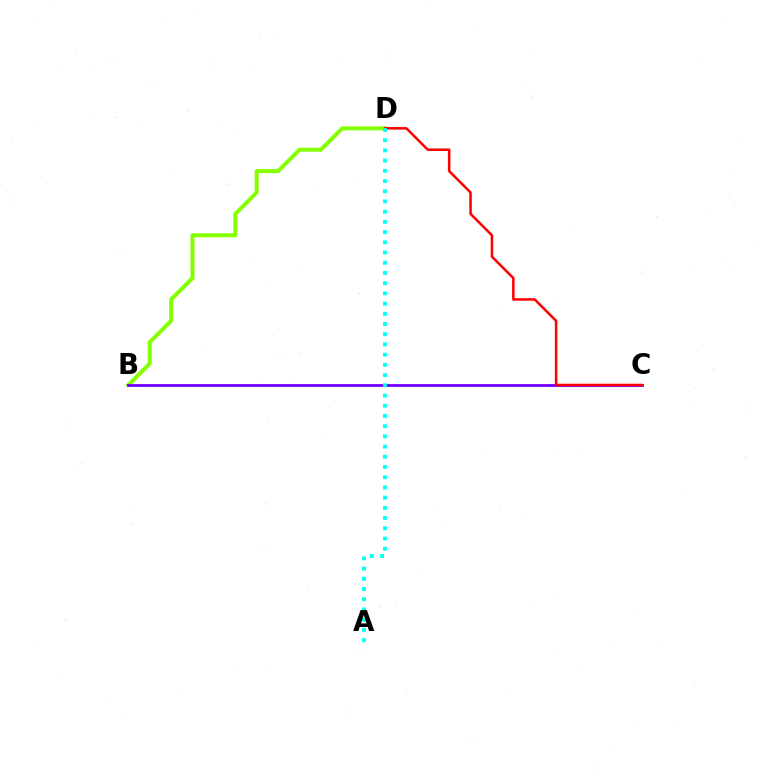{('B', 'D'): [{'color': '#84ff00', 'line_style': 'solid', 'thickness': 2.88}], ('B', 'C'): [{'color': '#7200ff', 'line_style': 'solid', 'thickness': 2.03}], ('C', 'D'): [{'color': '#ff0000', 'line_style': 'solid', 'thickness': 1.83}], ('A', 'D'): [{'color': '#00fff6', 'line_style': 'dotted', 'thickness': 2.78}]}